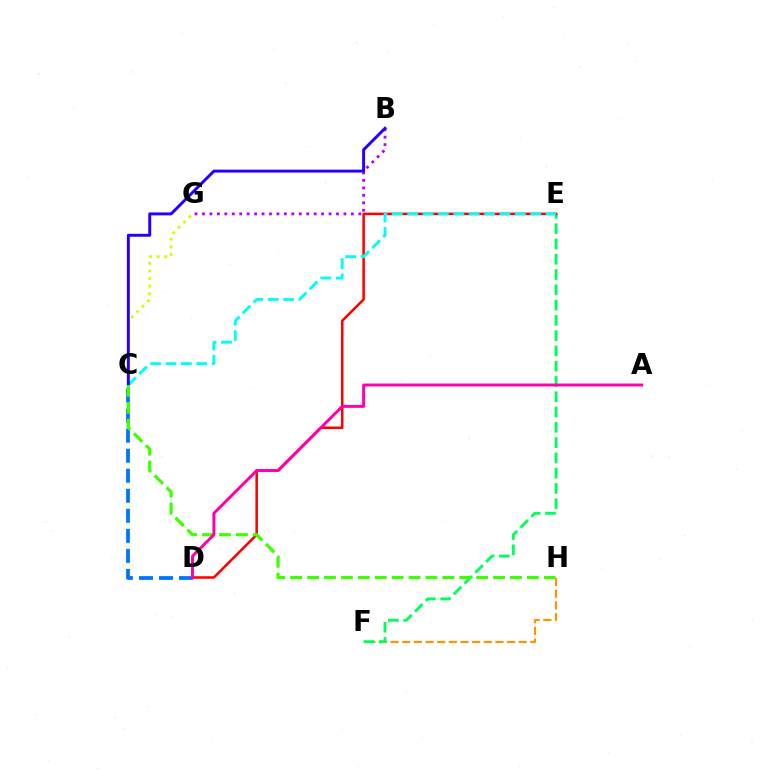{('F', 'H'): [{'color': '#ff9400', 'line_style': 'dashed', 'thickness': 1.58}], ('E', 'F'): [{'color': '#00ff5c', 'line_style': 'dashed', 'thickness': 2.08}], ('C', 'G'): [{'color': '#d1ff00', 'line_style': 'dotted', 'thickness': 2.06}], ('D', 'E'): [{'color': '#ff0000', 'line_style': 'solid', 'thickness': 1.82}], ('C', 'D'): [{'color': '#0074ff', 'line_style': 'dashed', 'thickness': 2.72}], ('B', 'G'): [{'color': '#b900ff', 'line_style': 'dotted', 'thickness': 2.02}], ('C', 'E'): [{'color': '#00fff6', 'line_style': 'dashed', 'thickness': 2.09}], ('B', 'C'): [{'color': '#2500ff', 'line_style': 'solid', 'thickness': 2.13}], ('C', 'H'): [{'color': '#3dff00', 'line_style': 'dashed', 'thickness': 2.3}], ('A', 'D'): [{'color': '#ff00ac', 'line_style': 'solid', 'thickness': 2.12}]}